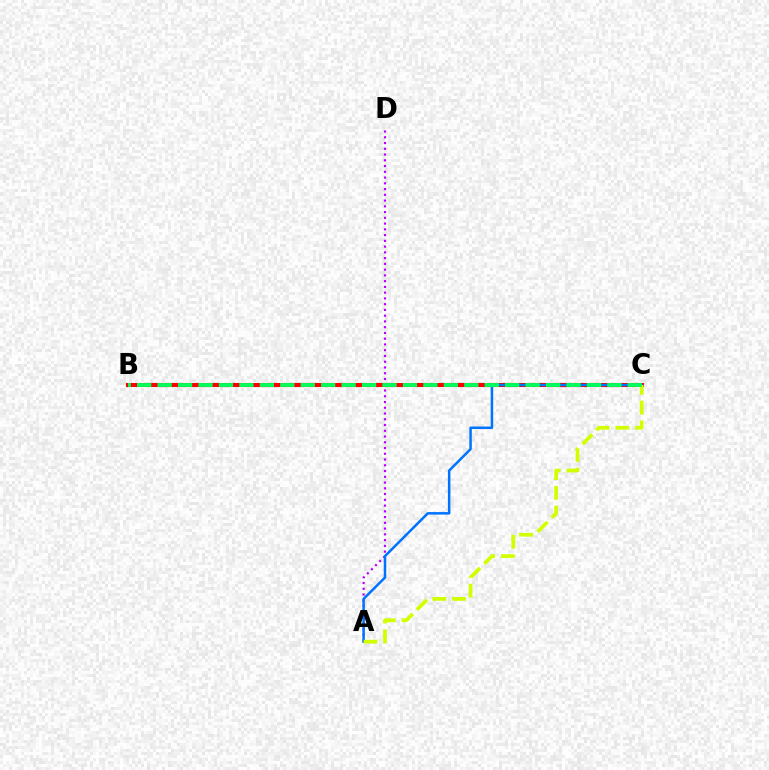{('A', 'D'): [{'color': '#b900ff', 'line_style': 'dotted', 'thickness': 1.56}], ('B', 'C'): [{'color': '#ff0000', 'line_style': 'solid', 'thickness': 2.95}, {'color': '#00ff5c', 'line_style': 'dashed', 'thickness': 2.78}], ('A', 'C'): [{'color': '#0074ff', 'line_style': 'solid', 'thickness': 1.8}, {'color': '#d1ff00', 'line_style': 'dashed', 'thickness': 2.69}]}